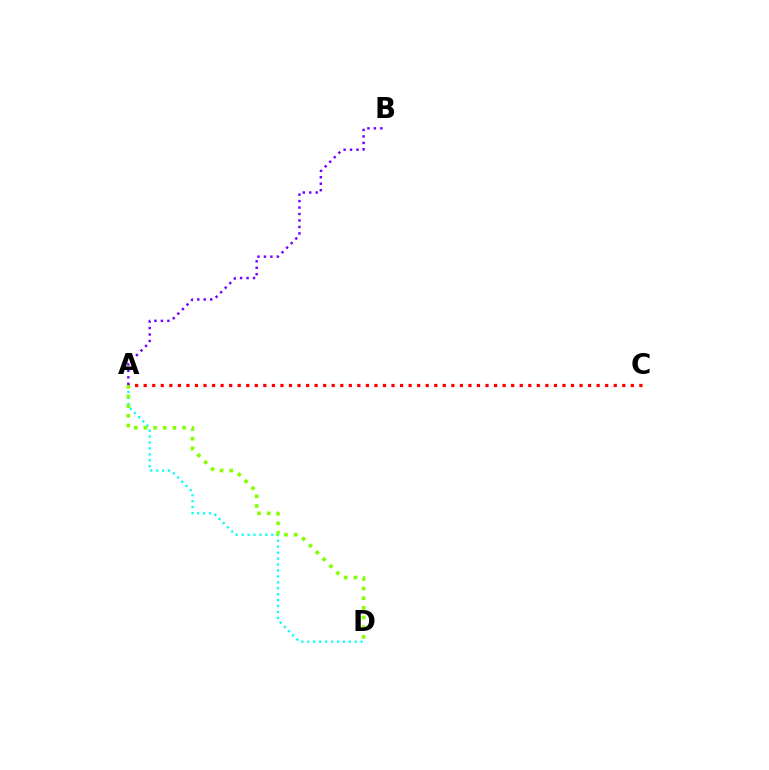{('A', 'D'): [{'color': '#00fff6', 'line_style': 'dotted', 'thickness': 1.61}, {'color': '#84ff00', 'line_style': 'dotted', 'thickness': 2.63}], ('A', 'C'): [{'color': '#ff0000', 'line_style': 'dotted', 'thickness': 2.32}], ('A', 'B'): [{'color': '#7200ff', 'line_style': 'dotted', 'thickness': 1.76}]}